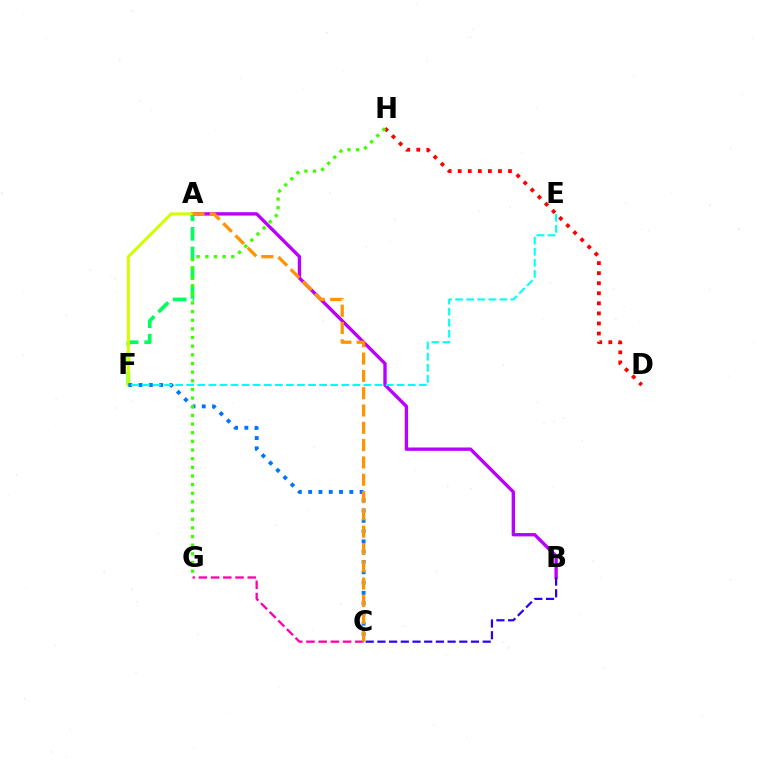{('A', 'F'): [{'color': '#00ff5c', 'line_style': 'dashed', 'thickness': 2.66}, {'color': '#d1ff00', 'line_style': 'solid', 'thickness': 2.2}], ('A', 'B'): [{'color': '#b900ff', 'line_style': 'solid', 'thickness': 2.41}], ('D', 'H'): [{'color': '#ff0000', 'line_style': 'dotted', 'thickness': 2.73}], ('C', 'G'): [{'color': '#ff00ac', 'line_style': 'dashed', 'thickness': 1.66}], ('C', 'F'): [{'color': '#0074ff', 'line_style': 'dotted', 'thickness': 2.8}], ('B', 'C'): [{'color': '#2500ff', 'line_style': 'dashed', 'thickness': 1.59}], ('A', 'C'): [{'color': '#ff9400', 'line_style': 'dashed', 'thickness': 2.35}], ('E', 'F'): [{'color': '#00fff6', 'line_style': 'dashed', 'thickness': 1.5}], ('G', 'H'): [{'color': '#3dff00', 'line_style': 'dotted', 'thickness': 2.35}]}